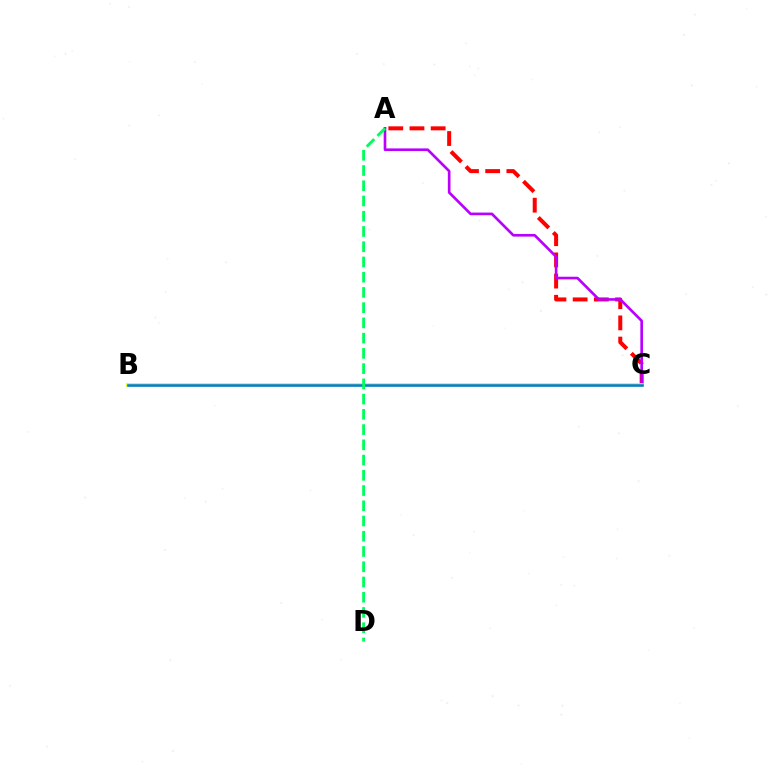{('A', 'C'): [{'color': '#ff0000', 'line_style': 'dashed', 'thickness': 2.88}, {'color': '#b900ff', 'line_style': 'solid', 'thickness': 1.91}], ('B', 'C'): [{'color': '#d1ff00', 'line_style': 'solid', 'thickness': 2.65}, {'color': '#0074ff', 'line_style': 'solid', 'thickness': 1.82}], ('A', 'D'): [{'color': '#00ff5c', 'line_style': 'dashed', 'thickness': 2.07}]}